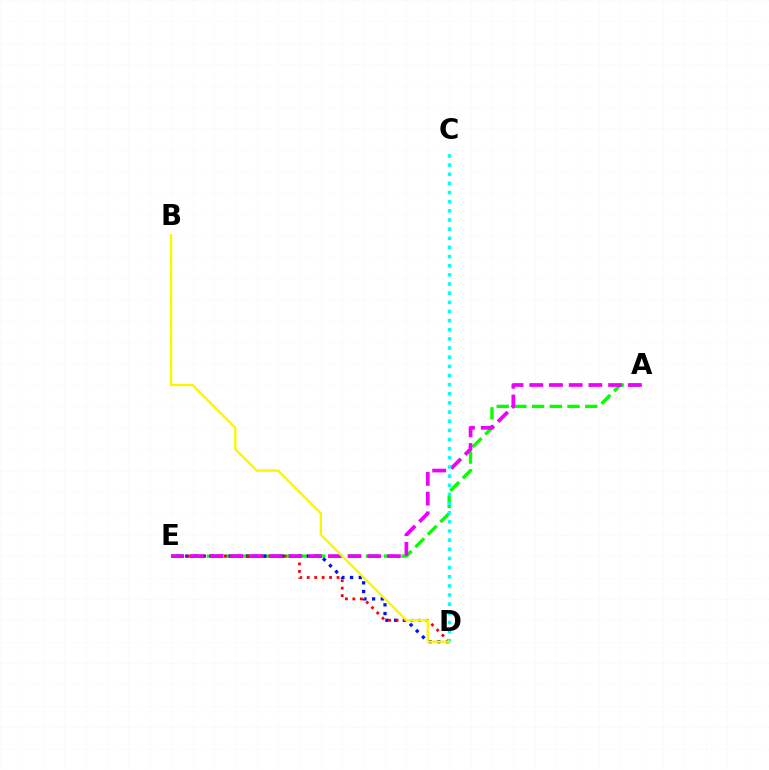{('A', 'E'): [{'color': '#08ff00', 'line_style': 'dashed', 'thickness': 2.41}, {'color': '#ee00ff', 'line_style': 'dashed', 'thickness': 2.68}], ('D', 'E'): [{'color': '#0010ff', 'line_style': 'dotted', 'thickness': 2.36}, {'color': '#ff0000', 'line_style': 'dotted', 'thickness': 2.02}], ('C', 'D'): [{'color': '#00fff6', 'line_style': 'dotted', 'thickness': 2.49}], ('B', 'D'): [{'color': '#fcf500', 'line_style': 'solid', 'thickness': 1.69}]}